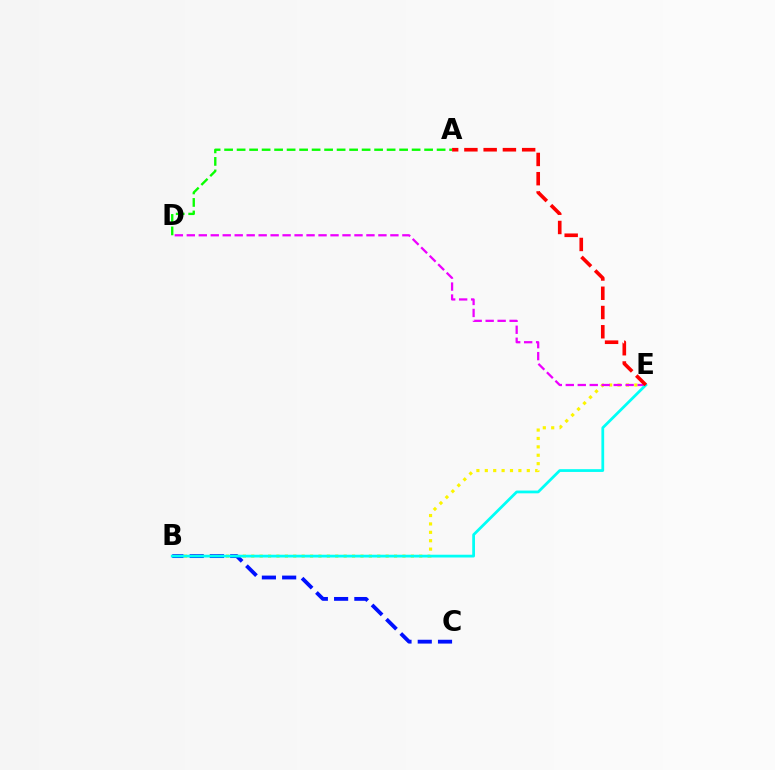{('A', 'D'): [{'color': '#08ff00', 'line_style': 'dashed', 'thickness': 1.7}], ('B', 'E'): [{'color': '#fcf500', 'line_style': 'dotted', 'thickness': 2.28}, {'color': '#00fff6', 'line_style': 'solid', 'thickness': 1.99}], ('B', 'C'): [{'color': '#0010ff', 'line_style': 'dashed', 'thickness': 2.75}], ('D', 'E'): [{'color': '#ee00ff', 'line_style': 'dashed', 'thickness': 1.63}], ('A', 'E'): [{'color': '#ff0000', 'line_style': 'dashed', 'thickness': 2.62}]}